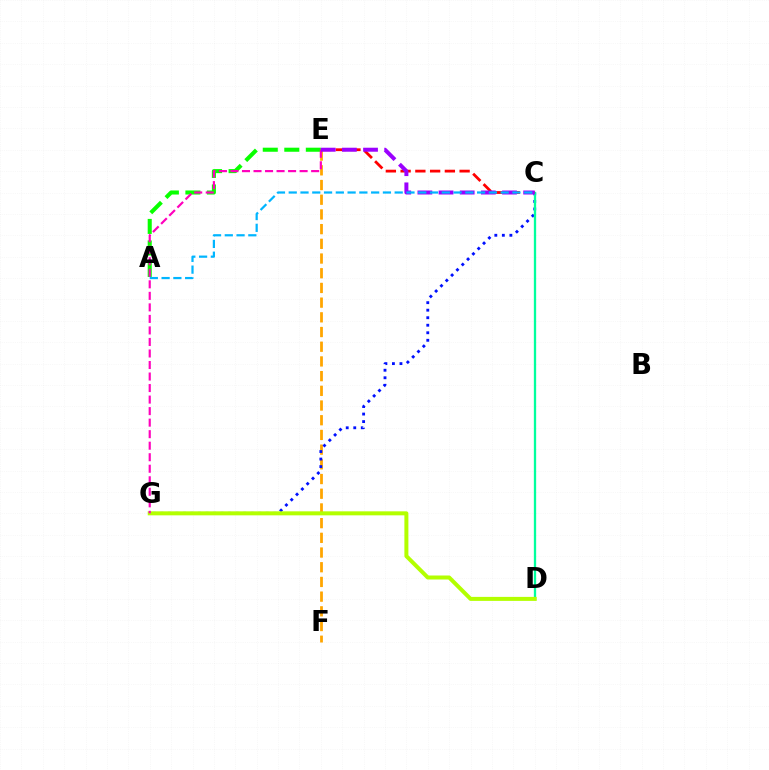{('E', 'F'): [{'color': '#ffa500', 'line_style': 'dashed', 'thickness': 2.0}], ('C', 'G'): [{'color': '#0010ff', 'line_style': 'dotted', 'thickness': 2.04}], ('A', 'E'): [{'color': '#08ff00', 'line_style': 'dashed', 'thickness': 2.92}], ('C', 'D'): [{'color': '#00ff9d', 'line_style': 'solid', 'thickness': 1.66}], ('D', 'G'): [{'color': '#b3ff00', 'line_style': 'solid', 'thickness': 2.88}], ('E', 'G'): [{'color': '#ff00bd', 'line_style': 'dashed', 'thickness': 1.57}], ('C', 'E'): [{'color': '#ff0000', 'line_style': 'dashed', 'thickness': 2.0}, {'color': '#9b00ff', 'line_style': 'dashed', 'thickness': 2.87}], ('A', 'C'): [{'color': '#00b5ff', 'line_style': 'dashed', 'thickness': 1.6}]}